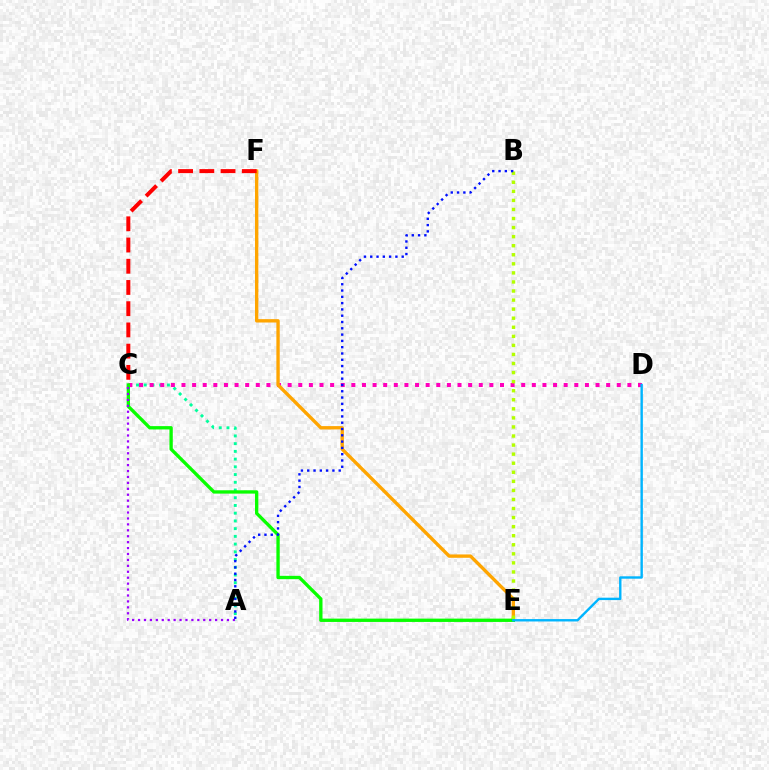{('A', 'C'): [{'color': '#00ff9d', 'line_style': 'dotted', 'thickness': 2.1}, {'color': '#9b00ff', 'line_style': 'dotted', 'thickness': 1.61}], ('C', 'D'): [{'color': '#ff00bd', 'line_style': 'dotted', 'thickness': 2.88}], ('E', 'F'): [{'color': '#ffa500', 'line_style': 'solid', 'thickness': 2.42}], ('C', 'E'): [{'color': '#08ff00', 'line_style': 'solid', 'thickness': 2.4}], ('B', 'E'): [{'color': '#b3ff00', 'line_style': 'dotted', 'thickness': 2.46}], ('D', 'E'): [{'color': '#00b5ff', 'line_style': 'solid', 'thickness': 1.73}], ('A', 'B'): [{'color': '#0010ff', 'line_style': 'dotted', 'thickness': 1.71}], ('C', 'F'): [{'color': '#ff0000', 'line_style': 'dashed', 'thickness': 2.88}]}